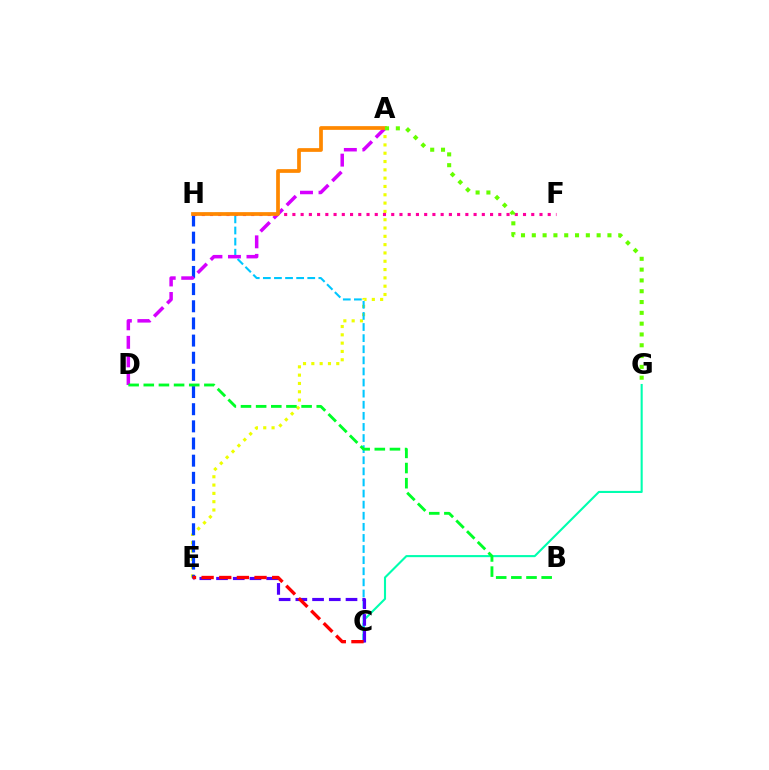{('A', 'E'): [{'color': '#eeff00', 'line_style': 'dotted', 'thickness': 2.26}], ('C', 'G'): [{'color': '#00ffaf', 'line_style': 'solid', 'thickness': 1.51}], ('C', 'H'): [{'color': '#00c7ff', 'line_style': 'dashed', 'thickness': 1.51}], ('C', 'E'): [{'color': '#4f00ff', 'line_style': 'dashed', 'thickness': 2.27}, {'color': '#ff0000', 'line_style': 'dashed', 'thickness': 2.4}], ('E', 'H'): [{'color': '#003fff', 'line_style': 'dashed', 'thickness': 2.33}], ('F', 'H'): [{'color': '#ff00a0', 'line_style': 'dotted', 'thickness': 2.24}], ('A', 'D'): [{'color': '#d600ff', 'line_style': 'dashed', 'thickness': 2.52}], ('A', 'H'): [{'color': '#ff8800', 'line_style': 'solid', 'thickness': 2.68}], ('A', 'G'): [{'color': '#66ff00', 'line_style': 'dotted', 'thickness': 2.94}], ('B', 'D'): [{'color': '#00ff27', 'line_style': 'dashed', 'thickness': 2.06}]}